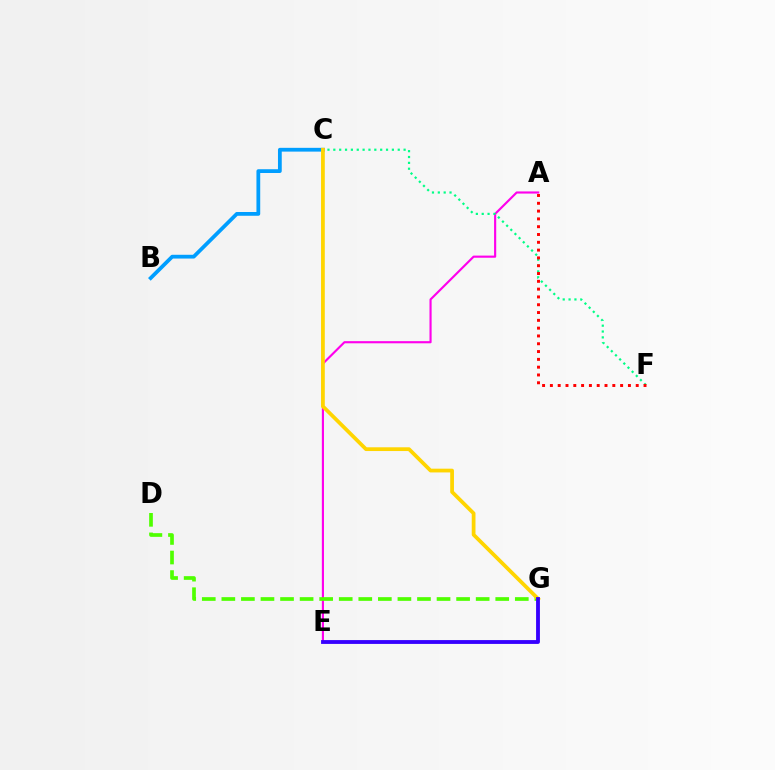{('A', 'E'): [{'color': '#ff00ed', 'line_style': 'solid', 'thickness': 1.54}], ('D', 'G'): [{'color': '#4fff00', 'line_style': 'dashed', 'thickness': 2.66}], ('B', 'C'): [{'color': '#009eff', 'line_style': 'solid', 'thickness': 2.72}], ('C', 'F'): [{'color': '#00ff86', 'line_style': 'dotted', 'thickness': 1.59}], ('C', 'G'): [{'color': '#ffd500', 'line_style': 'solid', 'thickness': 2.7}], ('A', 'F'): [{'color': '#ff0000', 'line_style': 'dotted', 'thickness': 2.12}], ('E', 'G'): [{'color': '#3700ff', 'line_style': 'solid', 'thickness': 2.76}]}